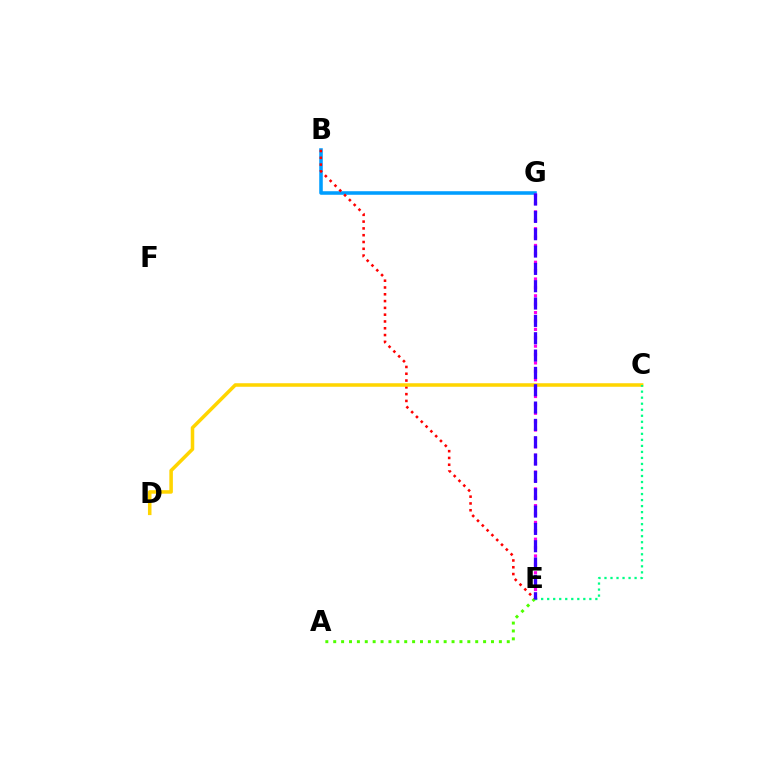{('B', 'G'): [{'color': '#009eff', 'line_style': 'solid', 'thickness': 2.55}], ('B', 'E'): [{'color': '#ff0000', 'line_style': 'dotted', 'thickness': 1.85}], ('C', 'D'): [{'color': '#ffd500', 'line_style': 'solid', 'thickness': 2.55}], ('A', 'E'): [{'color': '#4fff00', 'line_style': 'dotted', 'thickness': 2.14}], ('E', 'G'): [{'color': '#ff00ed', 'line_style': 'dotted', 'thickness': 2.28}, {'color': '#3700ff', 'line_style': 'dashed', 'thickness': 2.35}], ('C', 'E'): [{'color': '#00ff86', 'line_style': 'dotted', 'thickness': 1.64}]}